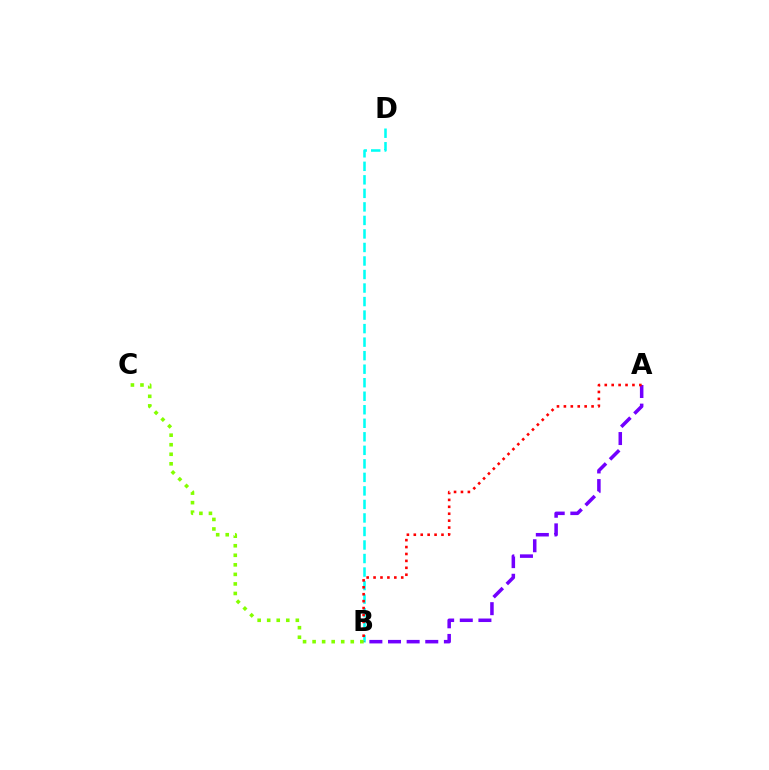{('B', 'D'): [{'color': '#00fff6', 'line_style': 'dashed', 'thickness': 1.84}], ('A', 'B'): [{'color': '#7200ff', 'line_style': 'dashed', 'thickness': 2.53}, {'color': '#ff0000', 'line_style': 'dotted', 'thickness': 1.88}], ('B', 'C'): [{'color': '#84ff00', 'line_style': 'dotted', 'thickness': 2.59}]}